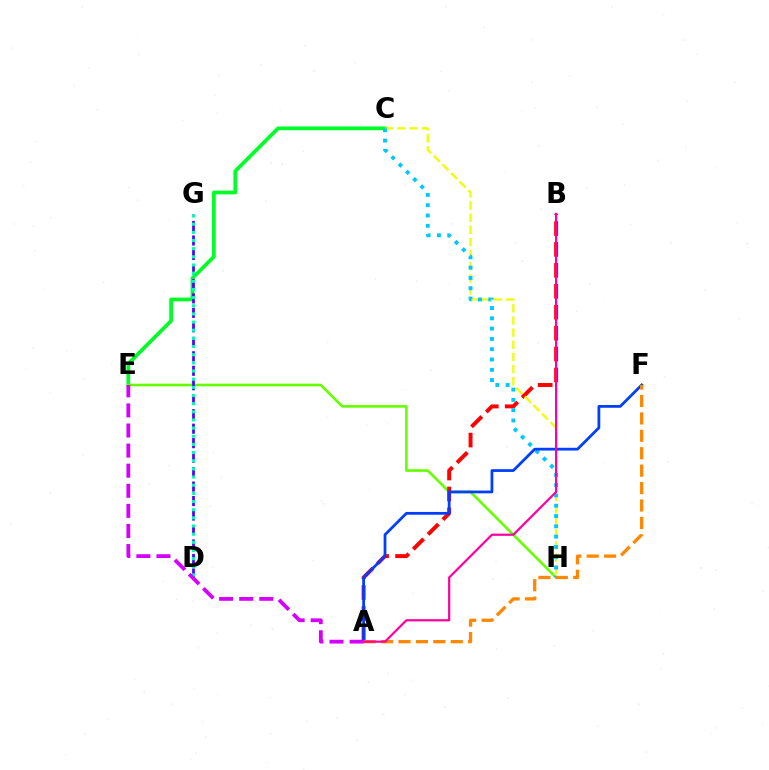{('C', 'E'): [{'color': '#00ff27', 'line_style': 'solid', 'thickness': 2.69}], ('E', 'H'): [{'color': '#66ff00', 'line_style': 'solid', 'thickness': 1.89}], ('D', 'G'): [{'color': '#4f00ff', 'line_style': 'dashed', 'thickness': 1.97}, {'color': '#00ffaf', 'line_style': 'dotted', 'thickness': 2.22}], ('A', 'B'): [{'color': '#ff0000', 'line_style': 'dashed', 'thickness': 2.84}, {'color': '#ff00a0', 'line_style': 'solid', 'thickness': 1.59}], ('C', 'H'): [{'color': '#eeff00', 'line_style': 'dashed', 'thickness': 1.65}, {'color': '#00c7ff', 'line_style': 'dotted', 'thickness': 2.8}], ('A', 'F'): [{'color': '#003fff', 'line_style': 'solid', 'thickness': 2.0}, {'color': '#ff8800', 'line_style': 'dashed', 'thickness': 2.37}], ('A', 'E'): [{'color': '#d600ff', 'line_style': 'dashed', 'thickness': 2.73}]}